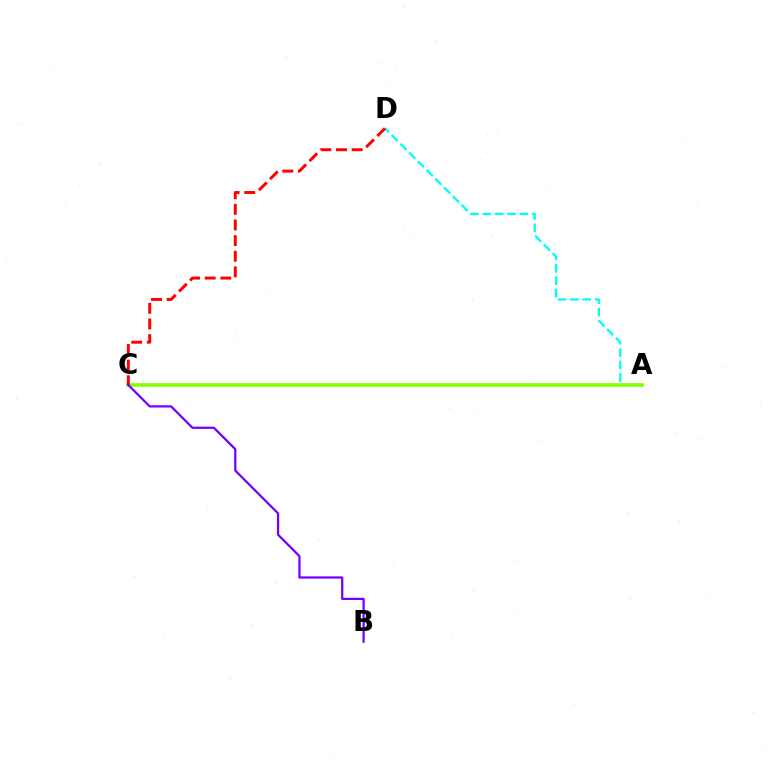{('A', 'D'): [{'color': '#00fff6', 'line_style': 'dashed', 'thickness': 1.68}], ('A', 'C'): [{'color': '#84ff00', 'line_style': 'solid', 'thickness': 2.61}], ('C', 'D'): [{'color': '#ff0000', 'line_style': 'dashed', 'thickness': 2.12}], ('B', 'C'): [{'color': '#7200ff', 'line_style': 'solid', 'thickness': 1.61}]}